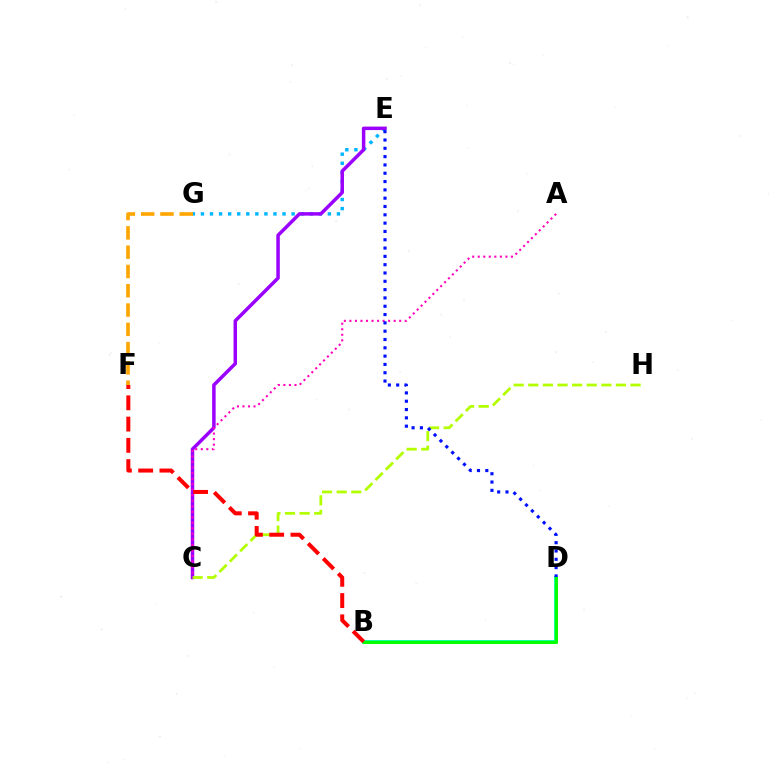{('E', 'G'): [{'color': '#00b5ff', 'line_style': 'dotted', 'thickness': 2.46}], ('B', 'D'): [{'color': '#00ff9d', 'line_style': 'solid', 'thickness': 2.78}, {'color': '#08ff00', 'line_style': 'solid', 'thickness': 2.18}], ('C', 'E'): [{'color': '#9b00ff', 'line_style': 'solid', 'thickness': 2.51}], ('C', 'H'): [{'color': '#b3ff00', 'line_style': 'dashed', 'thickness': 1.99}], ('A', 'C'): [{'color': '#ff00bd', 'line_style': 'dotted', 'thickness': 1.5}], ('D', 'E'): [{'color': '#0010ff', 'line_style': 'dotted', 'thickness': 2.26}], ('B', 'F'): [{'color': '#ff0000', 'line_style': 'dashed', 'thickness': 2.89}], ('F', 'G'): [{'color': '#ffa500', 'line_style': 'dashed', 'thickness': 2.62}]}